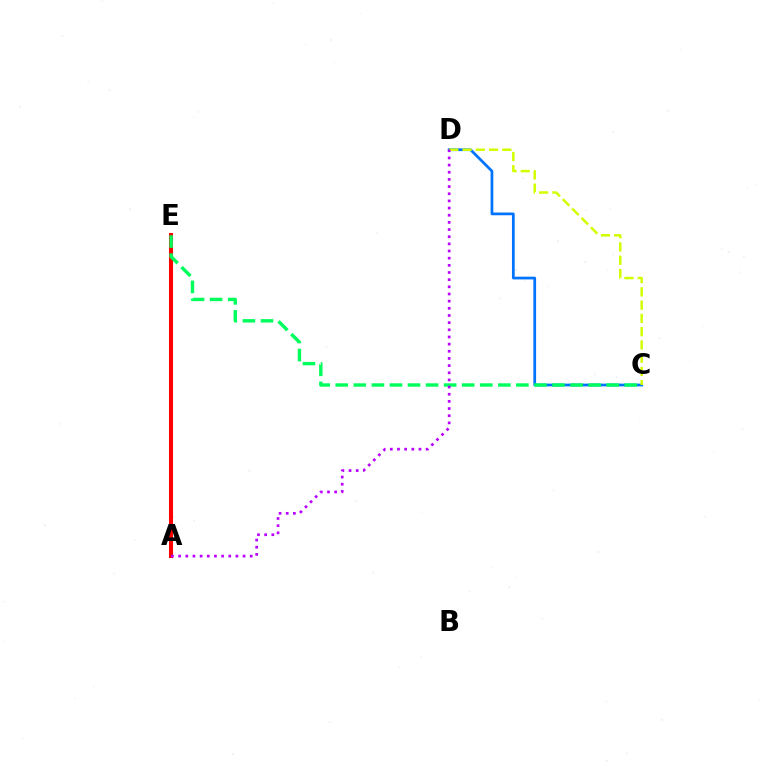{('A', 'E'): [{'color': '#ff0000', 'line_style': 'solid', 'thickness': 2.91}], ('C', 'D'): [{'color': '#0074ff', 'line_style': 'solid', 'thickness': 1.98}, {'color': '#d1ff00', 'line_style': 'dashed', 'thickness': 1.8}], ('C', 'E'): [{'color': '#00ff5c', 'line_style': 'dashed', 'thickness': 2.45}], ('A', 'D'): [{'color': '#b900ff', 'line_style': 'dotted', 'thickness': 1.95}]}